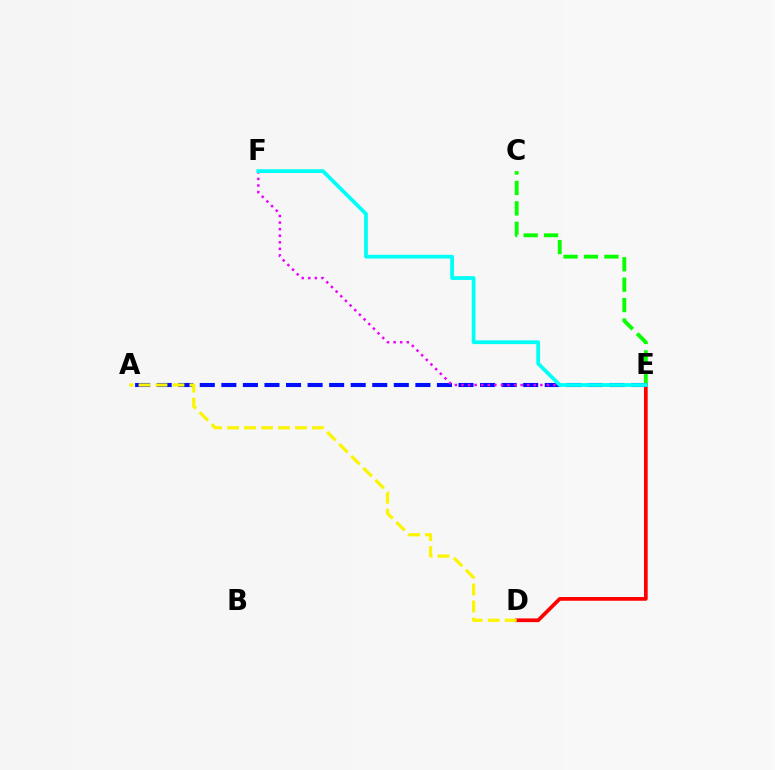{('C', 'E'): [{'color': '#08ff00', 'line_style': 'dashed', 'thickness': 2.78}], ('D', 'E'): [{'color': '#ff0000', 'line_style': 'solid', 'thickness': 2.68}], ('A', 'E'): [{'color': '#0010ff', 'line_style': 'dashed', 'thickness': 2.93}], ('E', 'F'): [{'color': '#ee00ff', 'line_style': 'dotted', 'thickness': 1.79}, {'color': '#00fff6', 'line_style': 'solid', 'thickness': 2.71}], ('A', 'D'): [{'color': '#fcf500', 'line_style': 'dashed', 'thickness': 2.31}]}